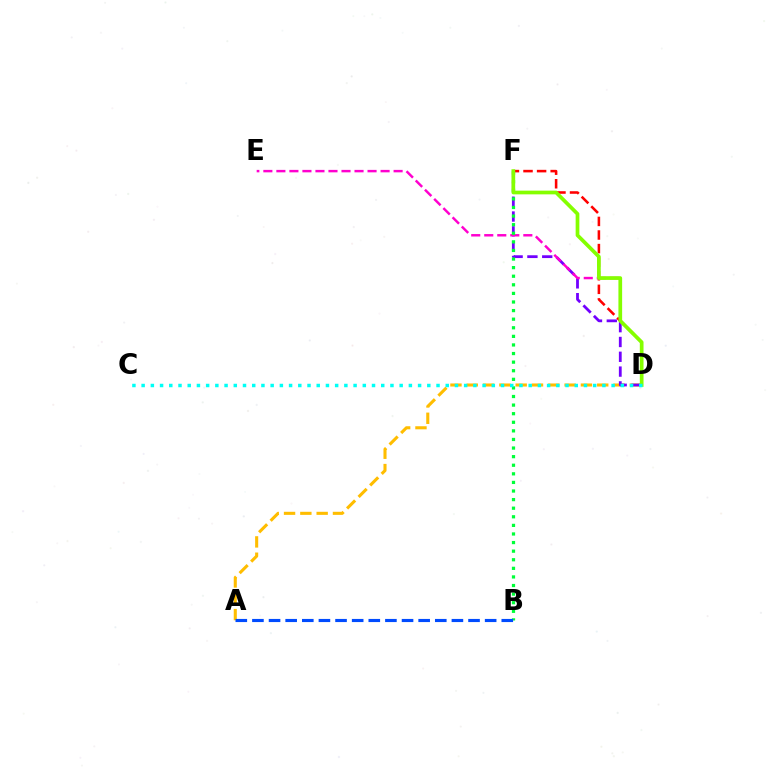{('A', 'D'): [{'color': '#ffbd00', 'line_style': 'dashed', 'thickness': 2.22}], ('D', 'F'): [{'color': '#7200ff', 'line_style': 'dashed', 'thickness': 2.01}, {'color': '#ff0000', 'line_style': 'dashed', 'thickness': 1.85}, {'color': '#84ff00', 'line_style': 'solid', 'thickness': 2.67}], ('D', 'E'): [{'color': '#ff00cf', 'line_style': 'dashed', 'thickness': 1.77}], ('B', 'F'): [{'color': '#00ff39', 'line_style': 'dotted', 'thickness': 2.33}], ('A', 'B'): [{'color': '#004bff', 'line_style': 'dashed', 'thickness': 2.26}], ('C', 'D'): [{'color': '#00fff6', 'line_style': 'dotted', 'thickness': 2.5}]}